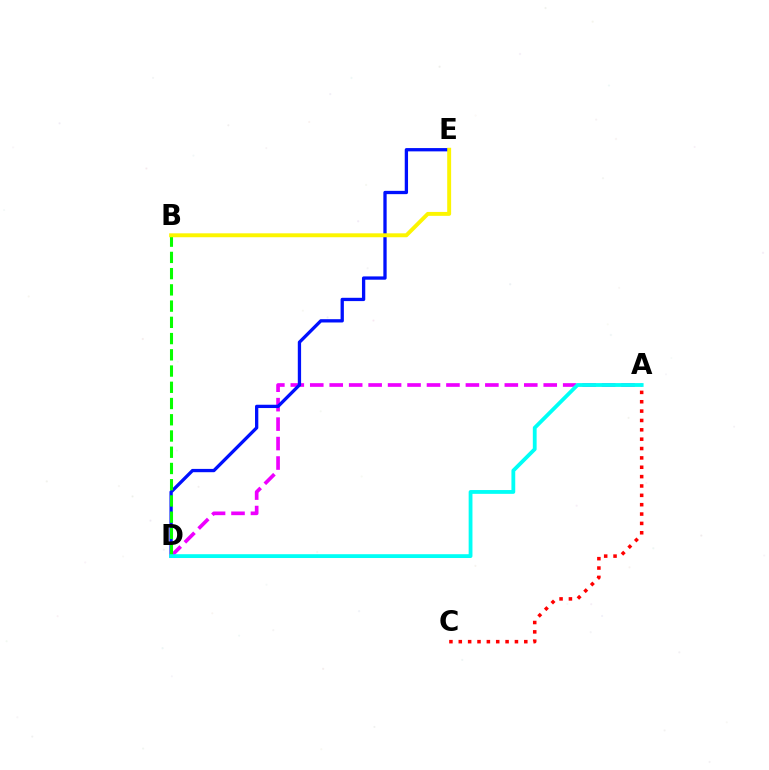{('A', 'D'): [{'color': '#ee00ff', 'line_style': 'dashed', 'thickness': 2.64}, {'color': '#00fff6', 'line_style': 'solid', 'thickness': 2.74}], ('D', 'E'): [{'color': '#0010ff', 'line_style': 'solid', 'thickness': 2.37}], ('B', 'D'): [{'color': '#08ff00', 'line_style': 'dashed', 'thickness': 2.21}], ('B', 'E'): [{'color': '#fcf500', 'line_style': 'solid', 'thickness': 2.82}], ('A', 'C'): [{'color': '#ff0000', 'line_style': 'dotted', 'thickness': 2.54}]}